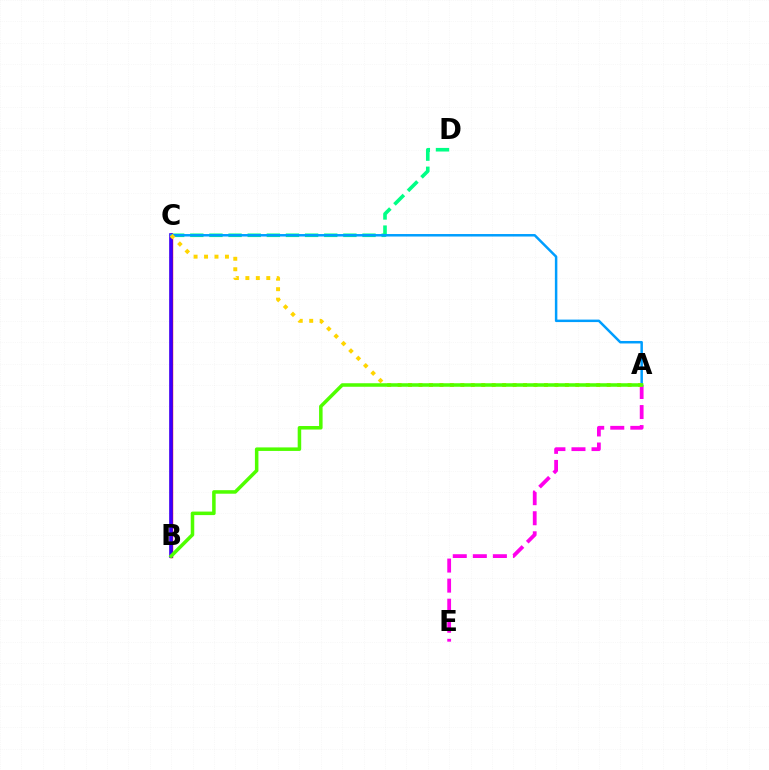{('B', 'C'): [{'color': '#ff0000', 'line_style': 'solid', 'thickness': 2.43}, {'color': '#3700ff', 'line_style': 'solid', 'thickness': 2.61}], ('C', 'D'): [{'color': '#00ff86', 'line_style': 'dashed', 'thickness': 2.6}], ('A', 'E'): [{'color': '#ff00ed', 'line_style': 'dashed', 'thickness': 2.73}], ('A', 'C'): [{'color': '#009eff', 'line_style': 'solid', 'thickness': 1.79}, {'color': '#ffd500', 'line_style': 'dotted', 'thickness': 2.84}], ('A', 'B'): [{'color': '#4fff00', 'line_style': 'solid', 'thickness': 2.54}]}